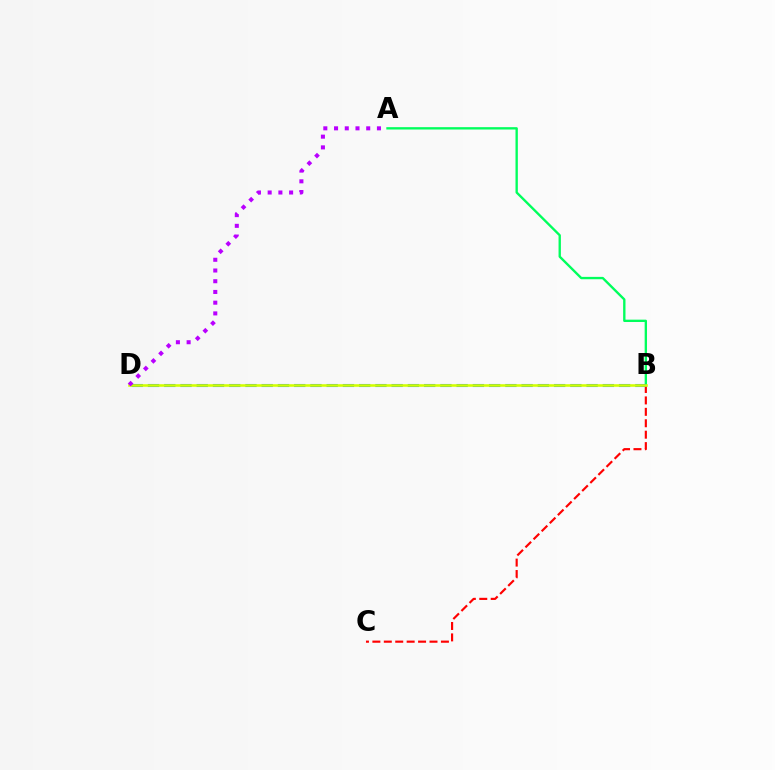{('A', 'B'): [{'color': '#00ff5c', 'line_style': 'solid', 'thickness': 1.69}], ('B', 'C'): [{'color': '#ff0000', 'line_style': 'dashed', 'thickness': 1.55}], ('B', 'D'): [{'color': '#0074ff', 'line_style': 'dashed', 'thickness': 2.21}, {'color': '#d1ff00', 'line_style': 'solid', 'thickness': 1.84}], ('A', 'D'): [{'color': '#b900ff', 'line_style': 'dotted', 'thickness': 2.91}]}